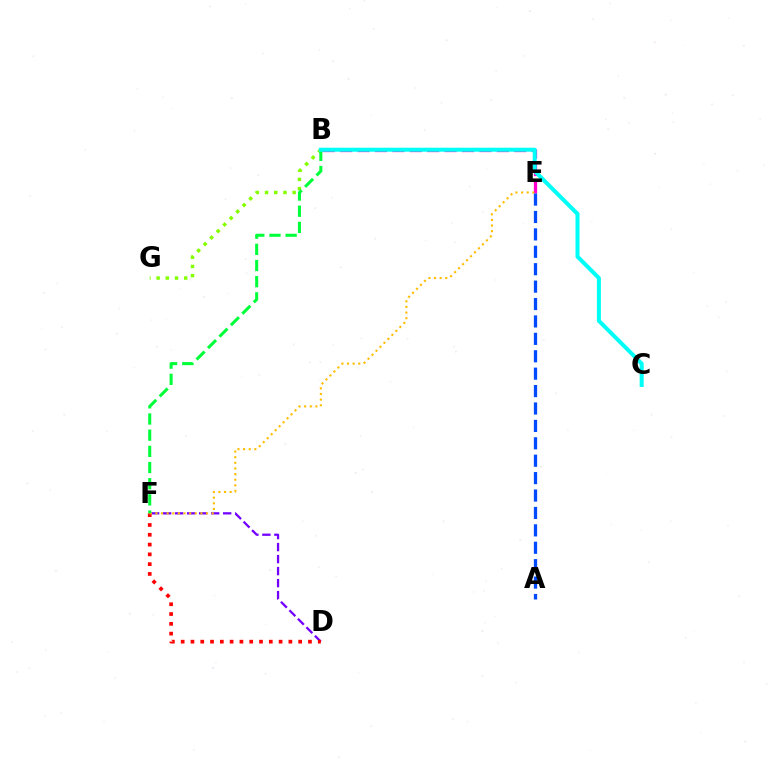{('B', 'G'): [{'color': '#84ff00', 'line_style': 'dotted', 'thickness': 2.5}], ('D', 'F'): [{'color': '#7200ff', 'line_style': 'dashed', 'thickness': 1.63}, {'color': '#ff0000', 'line_style': 'dotted', 'thickness': 2.66}], ('B', 'E'): [{'color': '#ff00cf', 'line_style': 'dashed', 'thickness': 2.36}], ('E', 'F'): [{'color': '#ffbd00', 'line_style': 'dotted', 'thickness': 1.53}], ('B', 'F'): [{'color': '#00ff39', 'line_style': 'dashed', 'thickness': 2.2}], ('A', 'E'): [{'color': '#004bff', 'line_style': 'dashed', 'thickness': 2.37}], ('B', 'C'): [{'color': '#00fff6', 'line_style': 'solid', 'thickness': 2.9}]}